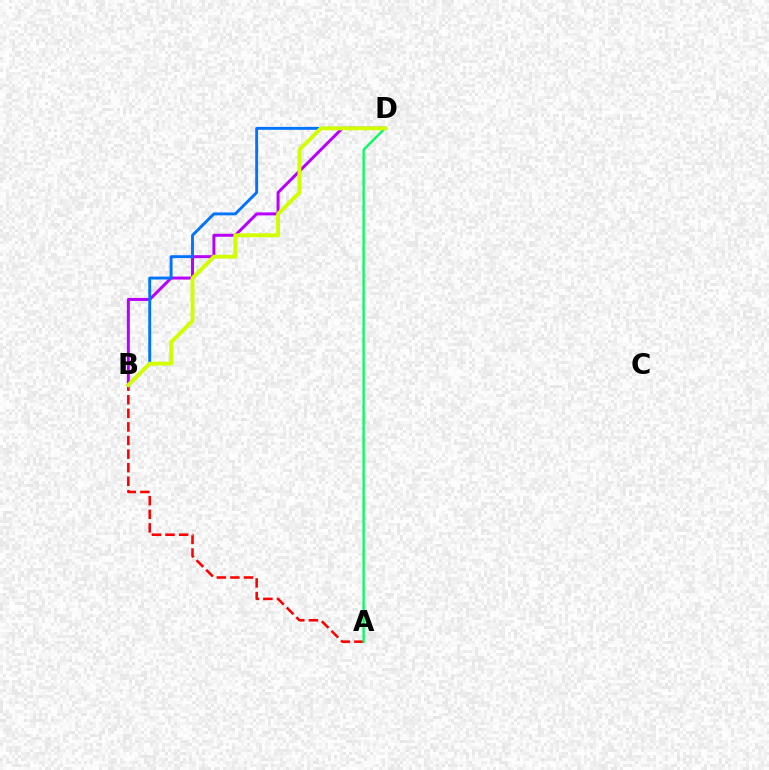{('B', 'D'): [{'color': '#b900ff', 'line_style': 'solid', 'thickness': 2.15}, {'color': '#0074ff', 'line_style': 'solid', 'thickness': 2.09}, {'color': '#d1ff00', 'line_style': 'solid', 'thickness': 2.78}], ('A', 'B'): [{'color': '#ff0000', 'line_style': 'dashed', 'thickness': 1.85}], ('A', 'D'): [{'color': '#00ff5c', 'line_style': 'solid', 'thickness': 1.67}]}